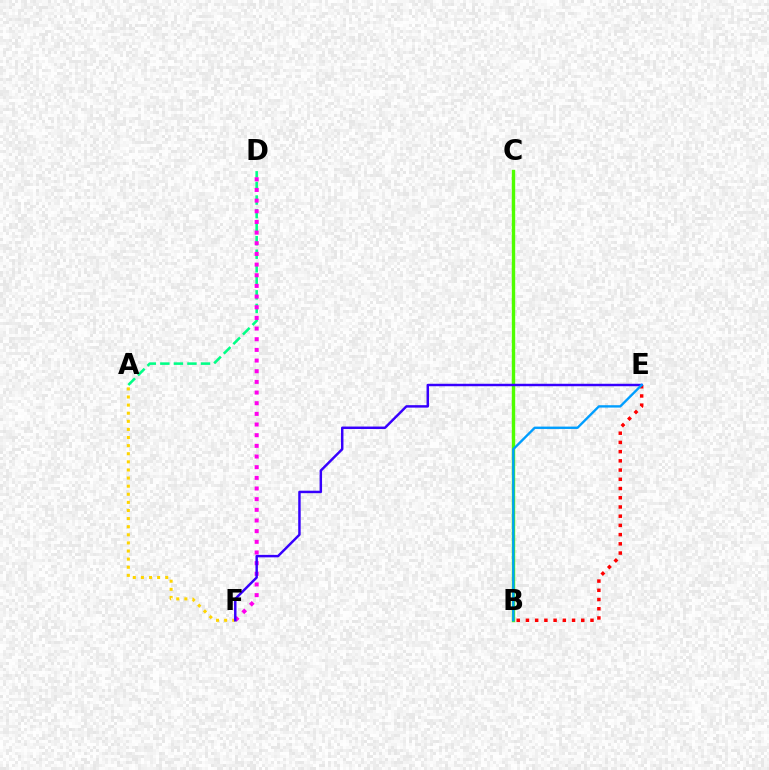{('B', 'E'): [{'color': '#ff0000', 'line_style': 'dotted', 'thickness': 2.51}, {'color': '#009eff', 'line_style': 'solid', 'thickness': 1.71}], ('B', 'C'): [{'color': '#4fff00', 'line_style': 'solid', 'thickness': 2.43}], ('A', 'F'): [{'color': '#ffd500', 'line_style': 'dotted', 'thickness': 2.2}], ('A', 'D'): [{'color': '#00ff86', 'line_style': 'dashed', 'thickness': 1.84}], ('D', 'F'): [{'color': '#ff00ed', 'line_style': 'dotted', 'thickness': 2.9}], ('E', 'F'): [{'color': '#3700ff', 'line_style': 'solid', 'thickness': 1.77}]}